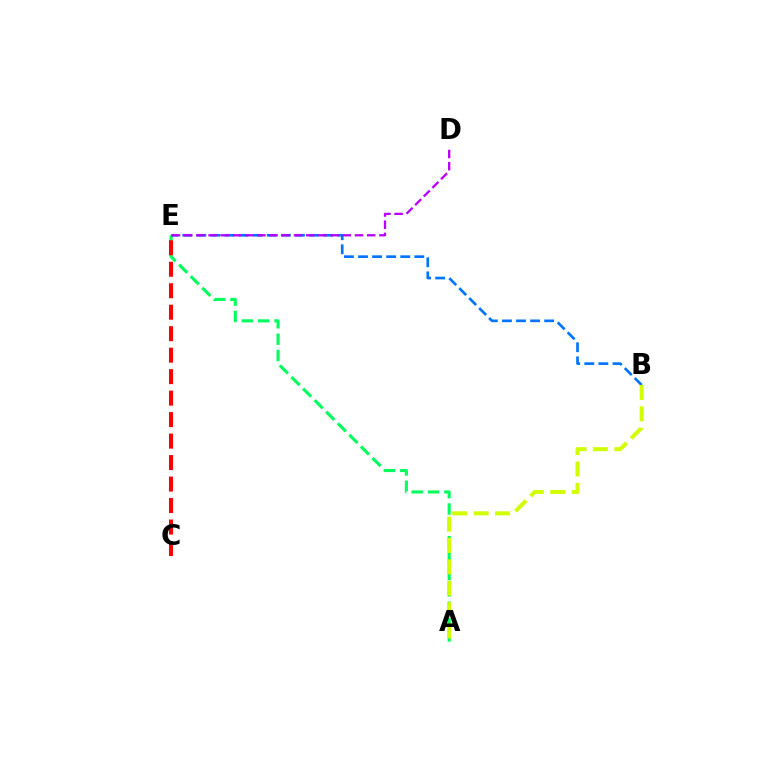{('A', 'E'): [{'color': '#00ff5c', 'line_style': 'dashed', 'thickness': 2.22}], ('B', 'E'): [{'color': '#0074ff', 'line_style': 'dashed', 'thickness': 1.91}], ('D', 'E'): [{'color': '#b900ff', 'line_style': 'dashed', 'thickness': 1.66}], ('C', 'E'): [{'color': '#ff0000', 'line_style': 'dashed', 'thickness': 2.92}], ('A', 'B'): [{'color': '#d1ff00', 'line_style': 'dashed', 'thickness': 2.9}]}